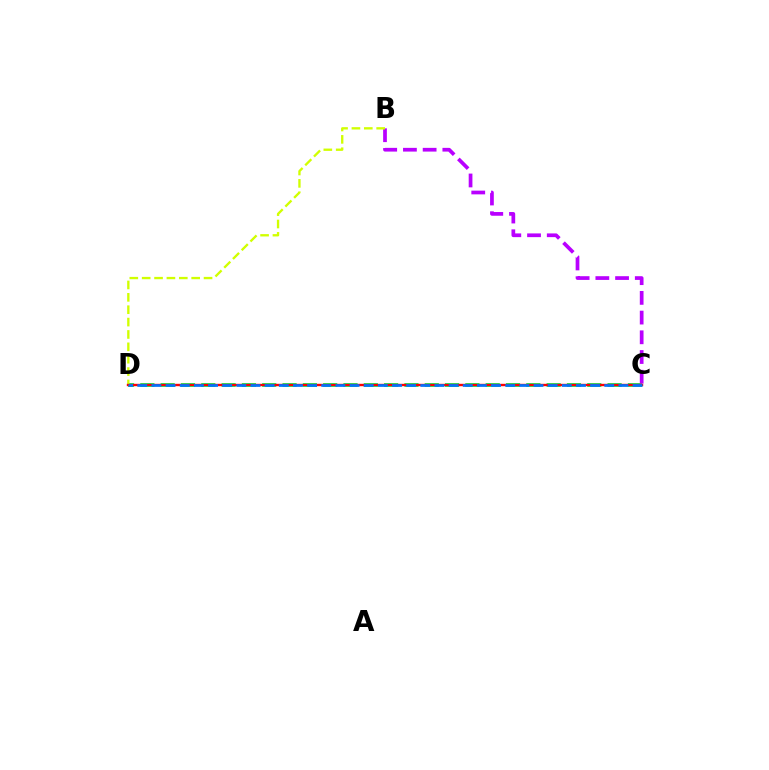{('C', 'D'): [{'color': '#00ff5c', 'line_style': 'dashed', 'thickness': 2.76}, {'color': '#ff0000', 'line_style': 'solid', 'thickness': 1.72}, {'color': '#0074ff', 'line_style': 'dashed', 'thickness': 1.92}], ('B', 'C'): [{'color': '#b900ff', 'line_style': 'dashed', 'thickness': 2.68}], ('B', 'D'): [{'color': '#d1ff00', 'line_style': 'dashed', 'thickness': 1.68}]}